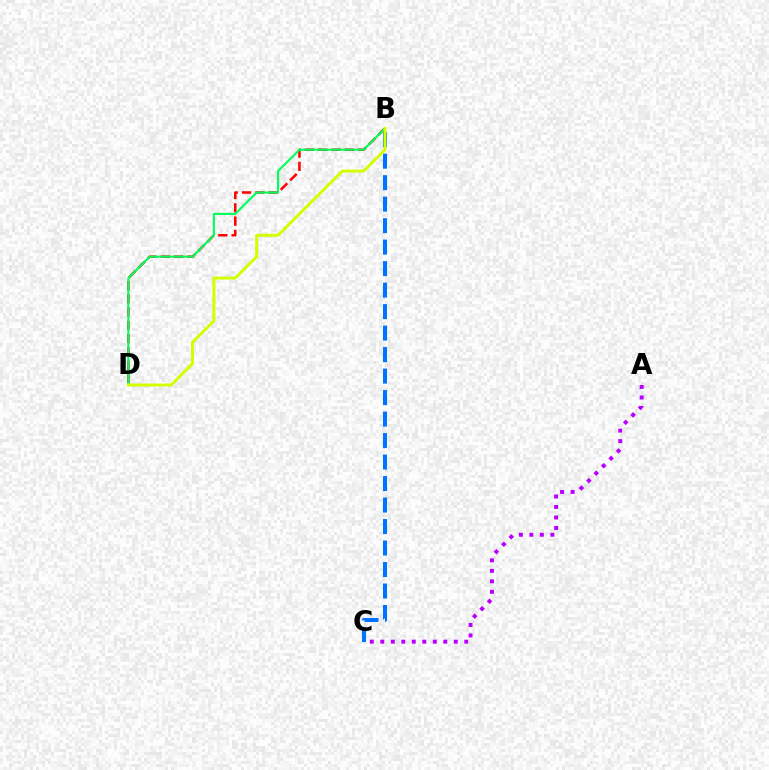{('B', 'C'): [{'color': '#0074ff', 'line_style': 'dashed', 'thickness': 2.92}], ('B', 'D'): [{'color': '#ff0000', 'line_style': 'dashed', 'thickness': 1.81}, {'color': '#00ff5c', 'line_style': 'solid', 'thickness': 1.53}, {'color': '#d1ff00', 'line_style': 'solid', 'thickness': 2.13}], ('A', 'C'): [{'color': '#b900ff', 'line_style': 'dotted', 'thickness': 2.85}]}